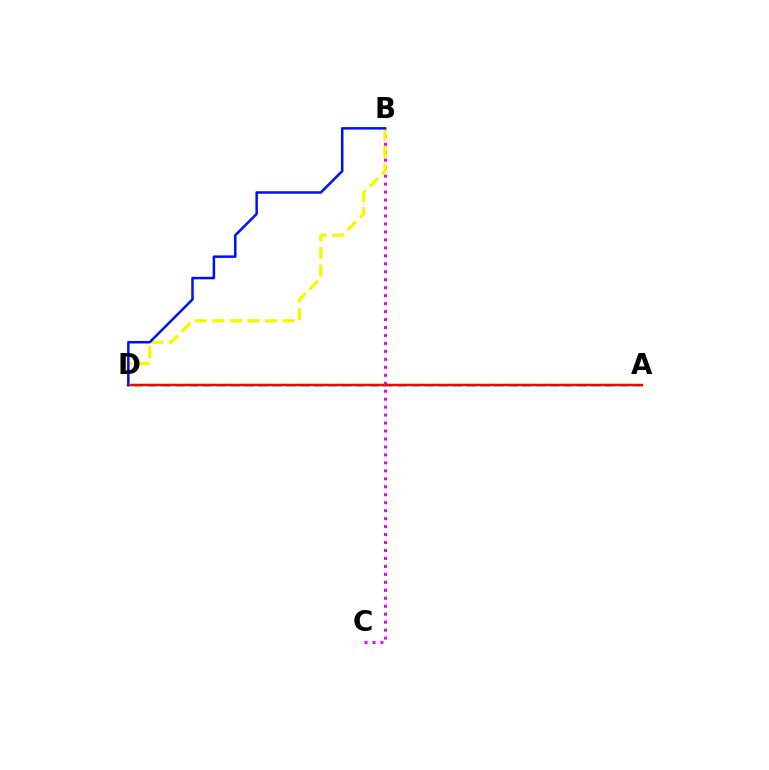{('A', 'D'): [{'color': '#08ff00', 'line_style': 'solid', 'thickness': 1.68}, {'color': '#00fff6', 'line_style': 'dashed', 'thickness': 1.88}, {'color': '#ff0000', 'line_style': 'solid', 'thickness': 1.71}], ('B', 'C'): [{'color': '#ee00ff', 'line_style': 'dotted', 'thickness': 2.16}], ('B', 'D'): [{'color': '#fcf500', 'line_style': 'dashed', 'thickness': 2.38}, {'color': '#0010ff', 'line_style': 'solid', 'thickness': 1.82}]}